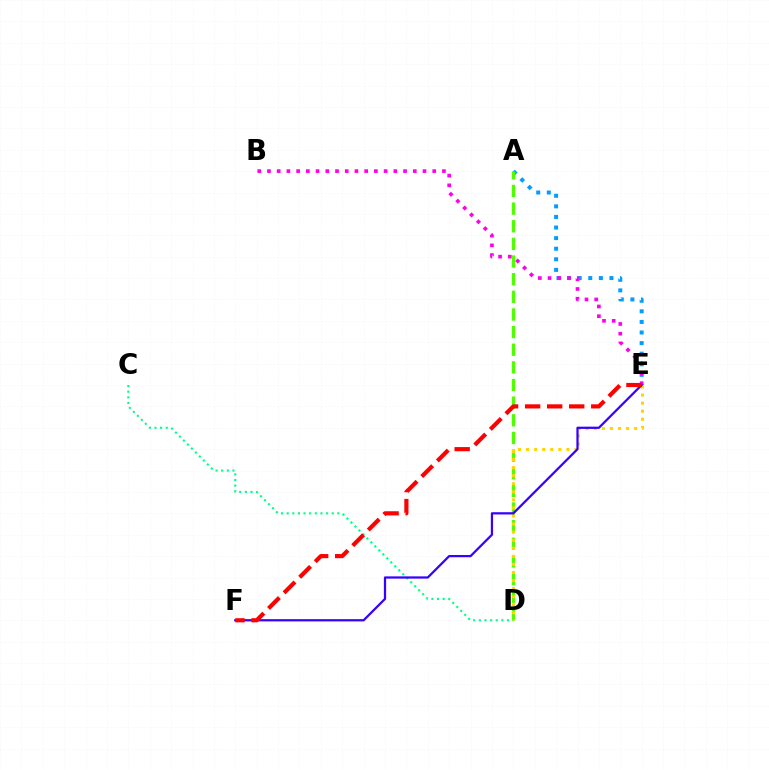{('A', 'E'): [{'color': '#009eff', 'line_style': 'dotted', 'thickness': 2.88}], ('A', 'D'): [{'color': '#4fff00', 'line_style': 'dashed', 'thickness': 2.4}], ('D', 'E'): [{'color': '#ffd500', 'line_style': 'dotted', 'thickness': 2.19}], ('B', 'E'): [{'color': '#ff00ed', 'line_style': 'dotted', 'thickness': 2.64}], ('C', 'D'): [{'color': '#00ff86', 'line_style': 'dotted', 'thickness': 1.53}], ('E', 'F'): [{'color': '#3700ff', 'line_style': 'solid', 'thickness': 1.61}, {'color': '#ff0000', 'line_style': 'dashed', 'thickness': 2.99}]}